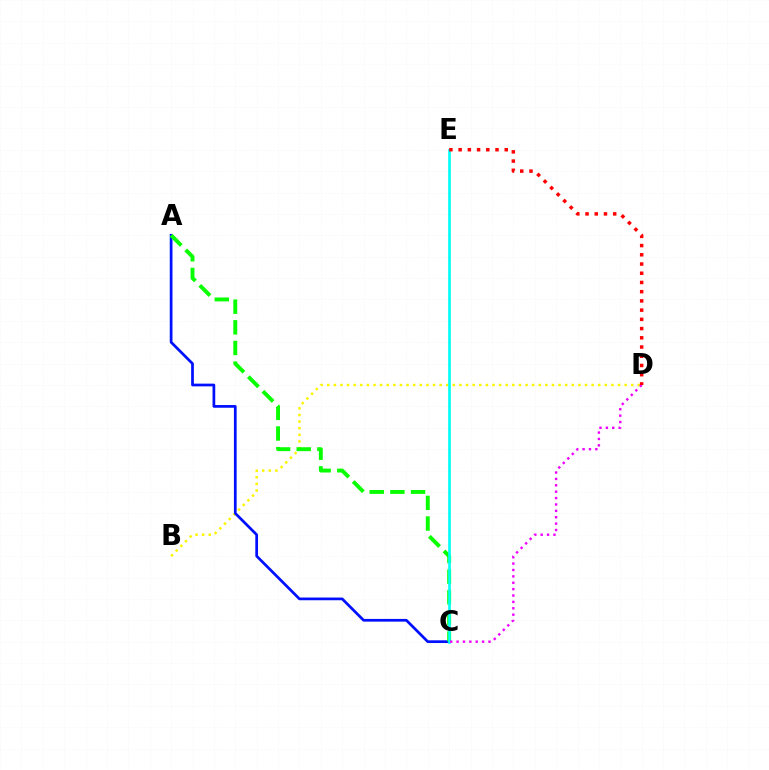{('B', 'D'): [{'color': '#fcf500', 'line_style': 'dotted', 'thickness': 1.8}], ('A', 'C'): [{'color': '#0010ff', 'line_style': 'solid', 'thickness': 1.96}, {'color': '#08ff00', 'line_style': 'dashed', 'thickness': 2.81}], ('C', 'E'): [{'color': '#00fff6', 'line_style': 'solid', 'thickness': 1.9}], ('C', 'D'): [{'color': '#ee00ff', 'line_style': 'dotted', 'thickness': 1.73}], ('D', 'E'): [{'color': '#ff0000', 'line_style': 'dotted', 'thickness': 2.51}]}